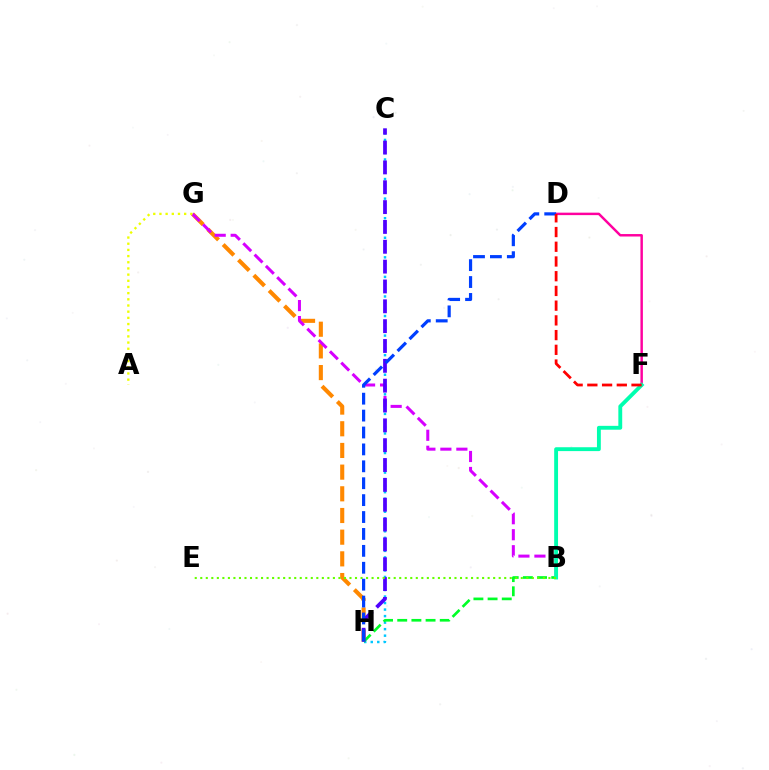{('G', 'H'): [{'color': '#ff8800', 'line_style': 'dashed', 'thickness': 2.95}], ('D', 'F'): [{'color': '#ff00a0', 'line_style': 'solid', 'thickness': 1.77}, {'color': '#ff0000', 'line_style': 'dashed', 'thickness': 2.0}], ('C', 'H'): [{'color': '#00c7ff', 'line_style': 'dotted', 'thickness': 1.77}, {'color': '#4f00ff', 'line_style': 'dashed', 'thickness': 2.7}], ('B', 'H'): [{'color': '#00ff27', 'line_style': 'dashed', 'thickness': 1.93}], ('B', 'G'): [{'color': '#d600ff', 'line_style': 'dashed', 'thickness': 2.17}], ('B', 'F'): [{'color': '#00ffaf', 'line_style': 'solid', 'thickness': 2.78}], ('B', 'E'): [{'color': '#66ff00', 'line_style': 'dotted', 'thickness': 1.5}], ('A', 'G'): [{'color': '#eeff00', 'line_style': 'dotted', 'thickness': 1.68}], ('D', 'H'): [{'color': '#003fff', 'line_style': 'dashed', 'thickness': 2.3}]}